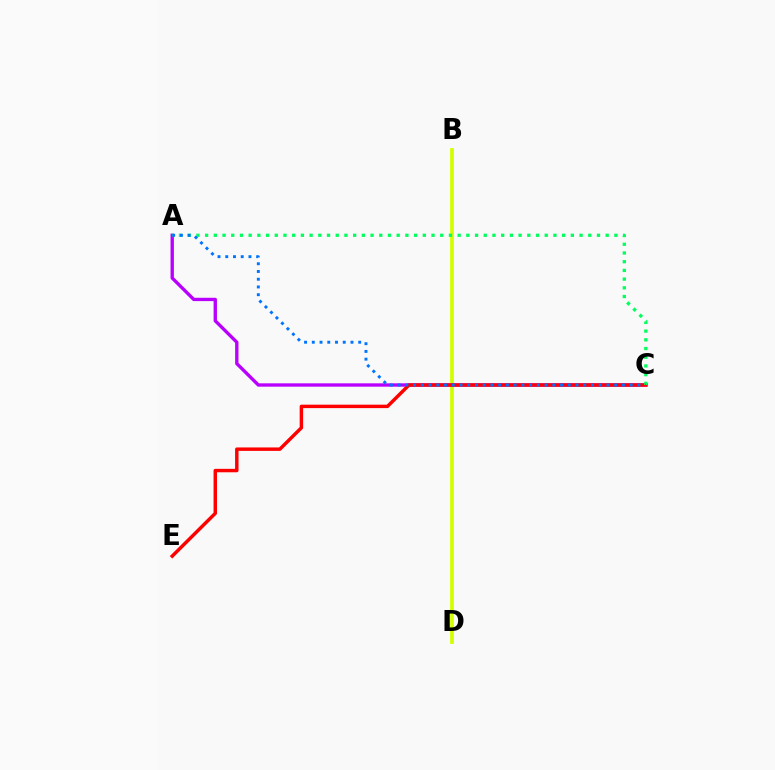{('B', 'D'): [{'color': '#d1ff00', 'line_style': 'solid', 'thickness': 2.69}], ('A', 'C'): [{'color': '#b900ff', 'line_style': 'solid', 'thickness': 2.41}, {'color': '#00ff5c', 'line_style': 'dotted', 'thickness': 2.37}, {'color': '#0074ff', 'line_style': 'dotted', 'thickness': 2.1}], ('C', 'E'): [{'color': '#ff0000', 'line_style': 'solid', 'thickness': 2.48}]}